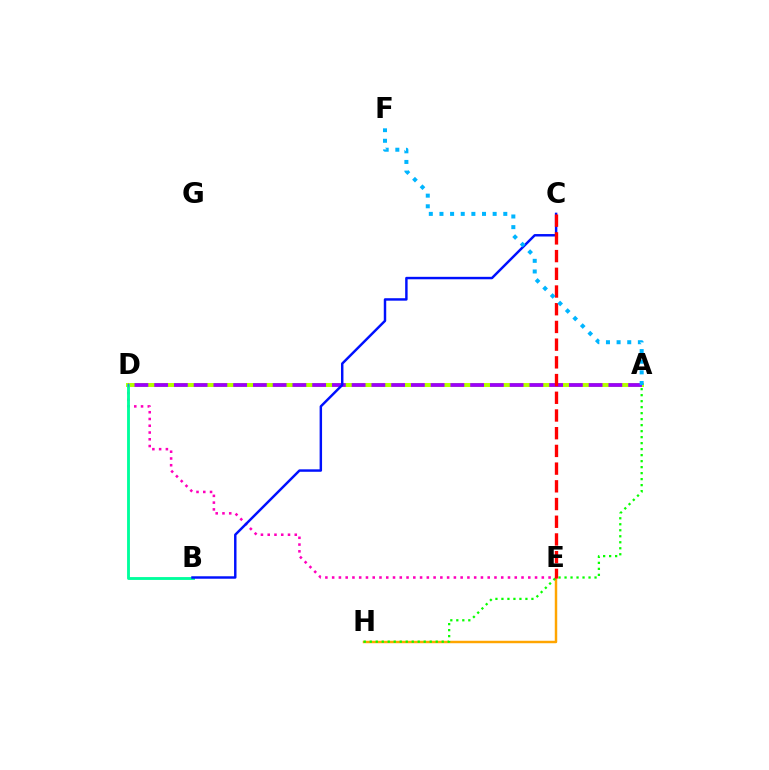{('A', 'D'): [{'color': '#b3ff00', 'line_style': 'solid', 'thickness': 2.86}, {'color': '#9b00ff', 'line_style': 'dashed', 'thickness': 2.68}], ('E', 'H'): [{'color': '#ffa500', 'line_style': 'solid', 'thickness': 1.77}], ('D', 'E'): [{'color': '#ff00bd', 'line_style': 'dotted', 'thickness': 1.84}], ('B', 'D'): [{'color': '#00ff9d', 'line_style': 'solid', 'thickness': 2.06}], ('A', 'H'): [{'color': '#08ff00', 'line_style': 'dotted', 'thickness': 1.63}], ('B', 'C'): [{'color': '#0010ff', 'line_style': 'solid', 'thickness': 1.76}], ('C', 'E'): [{'color': '#ff0000', 'line_style': 'dashed', 'thickness': 2.41}], ('A', 'F'): [{'color': '#00b5ff', 'line_style': 'dotted', 'thickness': 2.89}]}